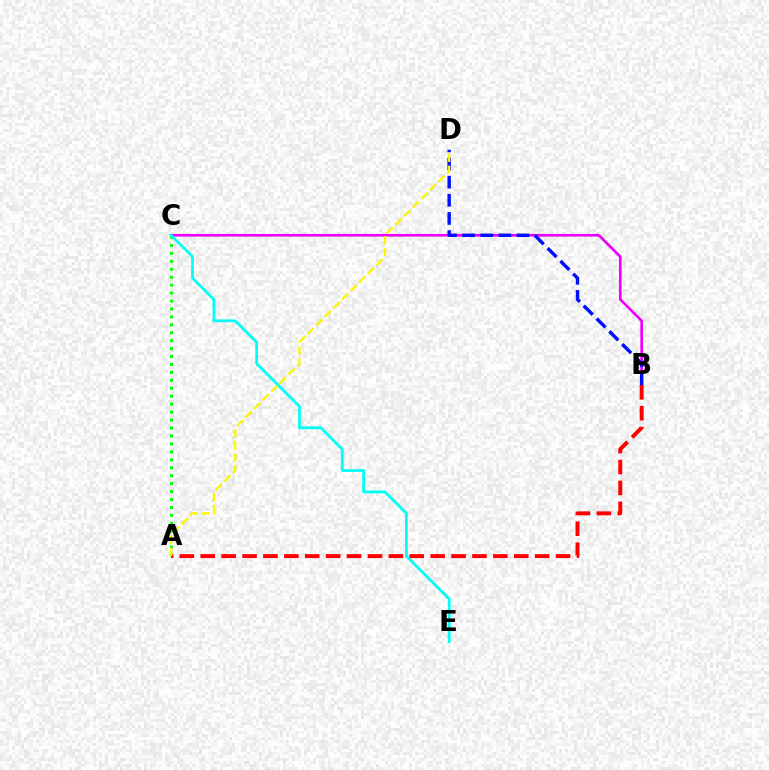{('B', 'C'): [{'color': '#ee00ff', 'line_style': 'solid', 'thickness': 1.91}], ('A', 'C'): [{'color': '#08ff00', 'line_style': 'dotted', 'thickness': 2.16}], ('B', 'D'): [{'color': '#0010ff', 'line_style': 'dashed', 'thickness': 2.46}], ('C', 'E'): [{'color': '#00fff6', 'line_style': 'solid', 'thickness': 2.0}], ('A', 'B'): [{'color': '#ff0000', 'line_style': 'dashed', 'thickness': 2.84}], ('A', 'D'): [{'color': '#fcf500', 'line_style': 'dashed', 'thickness': 1.65}]}